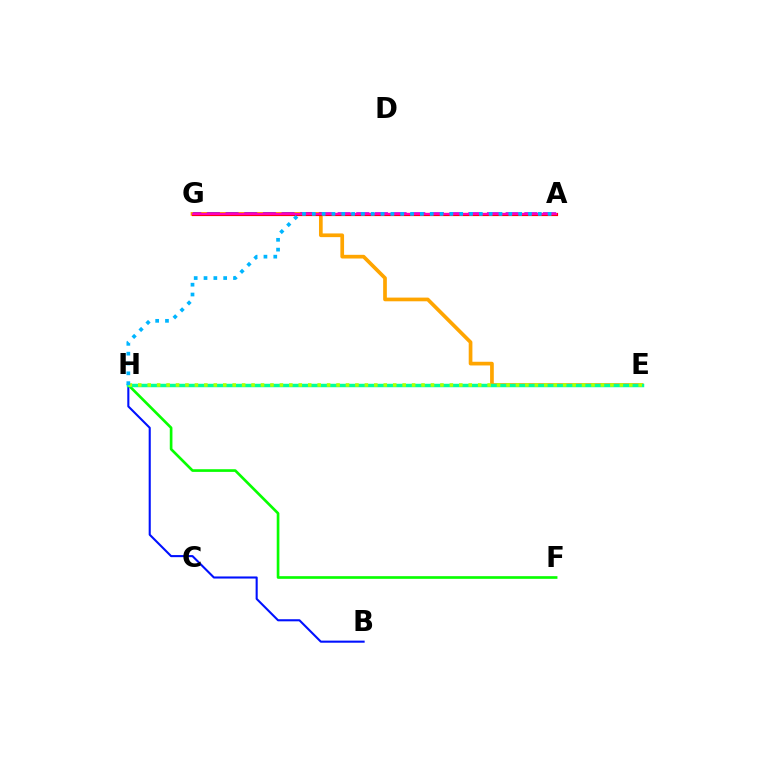{('B', 'H'): [{'color': '#0010ff', 'line_style': 'solid', 'thickness': 1.51}], ('E', 'G'): [{'color': '#ffa500', 'line_style': 'solid', 'thickness': 2.66}], ('A', 'G'): [{'color': '#9b00ff', 'line_style': 'dashed', 'thickness': 2.54}, {'color': '#ff0000', 'line_style': 'solid', 'thickness': 2.29}, {'color': '#ff00bd', 'line_style': 'solid', 'thickness': 1.58}], ('F', 'H'): [{'color': '#08ff00', 'line_style': 'solid', 'thickness': 1.92}], ('E', 'H'): [{'color': '#00ff9d', 'line_style': 'solid', 'thickness': 2.5}, {'color': '#b3ff00', 'line_style': 'dotted', 'thickness': 2.57}], ('A', 'H'): [{'color': '#00b5ff', 'line_style': 'dotted', 'thickness': 2.67}]}